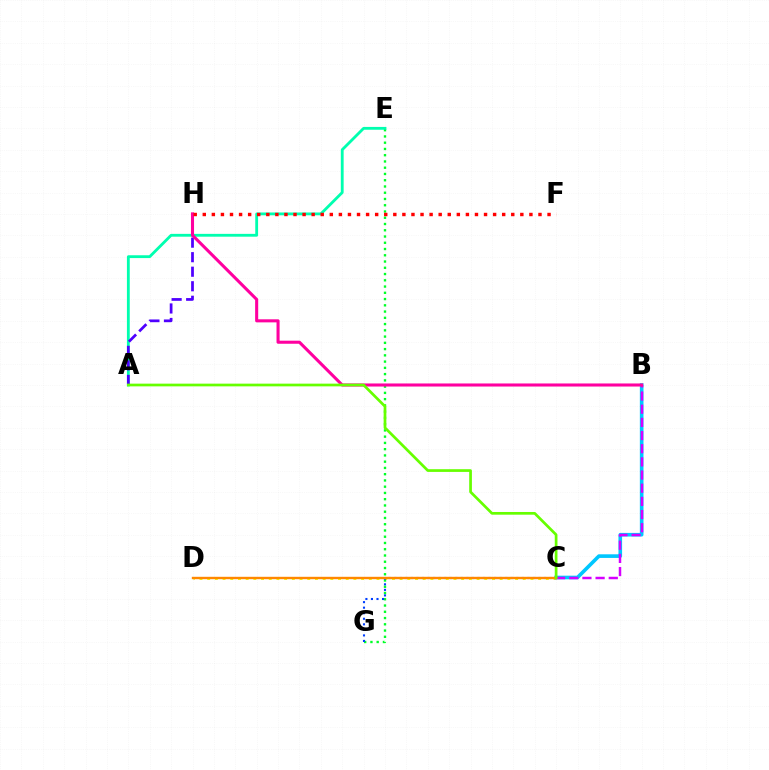{('E', 'G'): [{'color': '#00ff27', 'line_style': 'dotted', 'thickness': 1.7}], ('A', 'E'): [{'color': '#00ffaf', 'line_style': 'solid', 'thickness': 2.03}], ('C', 'D'): [{'color': '#eeff00', 'line_style': 'dotted', 'thickness': 2.09}, {'color': '#ff8800', 'line_style': 'solid', 'thickness': 1.72}], ('C', 'G'): [{'color': '#003fff', 'line_style': 'dotted', 'thickness': 1.51}], ('A', 'H'): [{'color': '#4f00ff', 'line_style': 'dashed', 'thickness': 1.97}], ('B', 'C'): [{'color': '#00c7ff', 'line_style': 'solid', 'thickness': 2.61}, {'color': '#d600ff', 'line_style': 'dashed', 'thickness': 1.79}], ('B', 'H'): [{'color': '#ff00a0', 'line_style': 'solid', 'thickness': 2.21}], ('F', 'H'): [{'color': '#ff0000', 'line_style': 'dotted', 'thickness': 2.47}], ('A', 'C'): [{'color': '#66ff00', 'line_style': 'solid', 'thickness': 1.95}]}